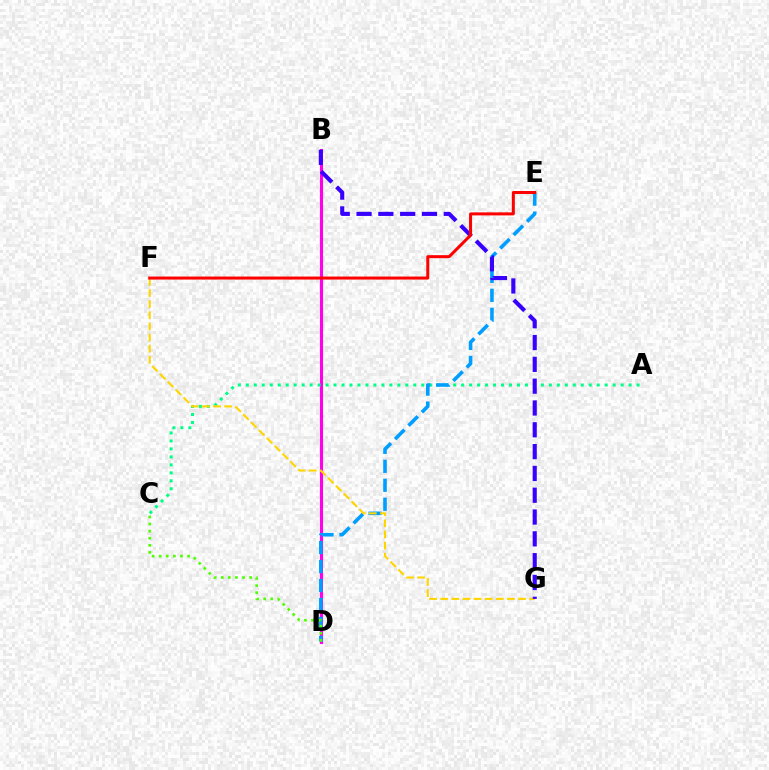{('B', 'D'): [{'color': '#ff00ed', 'line_style': 'solid', 'thickness': 2.22}], ('A', 'C'): [{'color': '#00ff86', 'line_style': 'dotted', 'thickness': 2.17}], ('D', 'E'): [{'color': '#009eff', 'line_style': 'dashed', 'thickness': 2.58}], ('F', 'G'): [{'color': '#ffd500', 'line_style': 'dashed', 'thickness': 1.51}], ('B', 'G'): [{'color': '#3700ff', 'line_style': 'dashed', 'thickness': 2.96}], ('C', 'D'): [{'color': '#4fff00', 'line_style': 'dotted', 'thickness': 1.93}], ('E', 'F'): [{'color': '#ff0000', 'line_style': 'solid', 'thickness': 2.17}]}